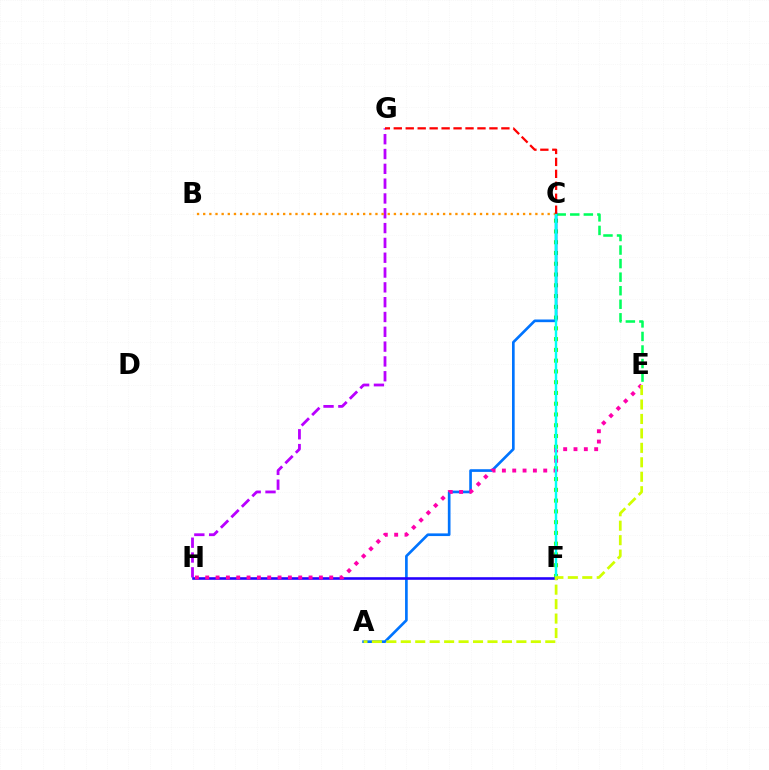{('C', 'F'): [{'color': '#3dff00', 'line_style': 'dotted', 'thickness': 2.93}, {'color': '#00fff6', 'line_style': 'solid', 'thickness': 1.75}], ('G', 'H'): [{'color': '#b900ff', 'line_style': 'dashed', 'thickness': 2.01}], ('C', 'E'): [{'color': '#00ff5c', 'line_style': 'dashed', 'thickness': 1.84}], ('A', 'C'): [{'color': '#0074ff', 'line_style': 'solid', 'thickness': 1.92}], ('F', 'H'): [{'color': '#2500ff', 'line_style': 'solid', 'thickness': 1.86}], ('B', 'C'): [{'color': '#ff9400', 'line_style': 'dotted', 'thickness': 1.67}], ('E', 'H'): [{'color': '#ff00ac', 'line_style': 'dotted', 'thickness': 2.81}], ('A', 'E'): [{'color': '#d1ff00', 'line_style': 'dashed', 'thickness': 1.96}], ('C', 'G'): [{'color': '#ff0000', 'line_style': 'dashed', 'thickness': 1.62}]}